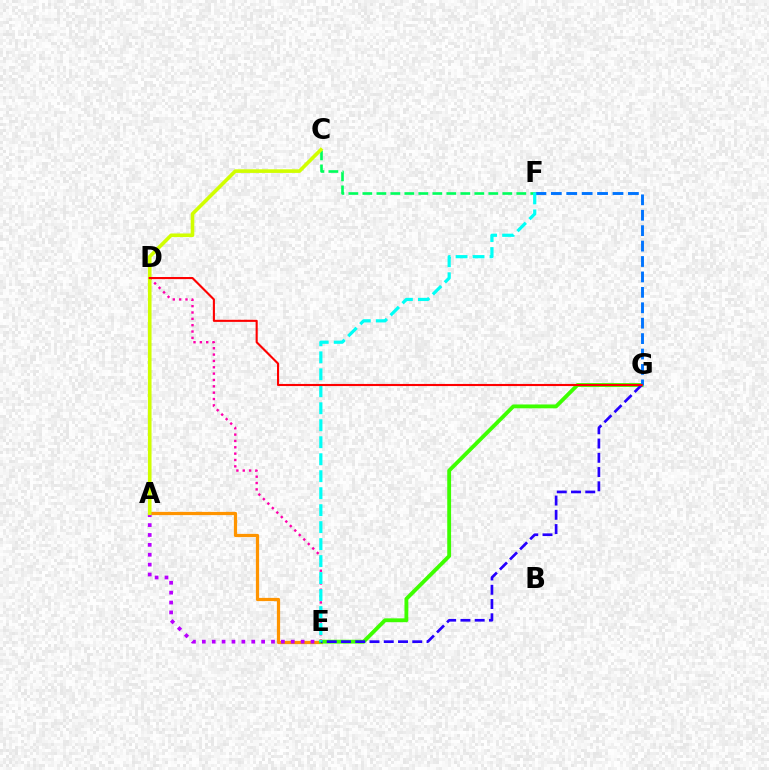{('A', 'E'): [{'color': '#ff9400', 'line_style': 'solid', 'thickness': 2.32}, {'color': '#b900ff', 'line_style': 'dotted', 'thickness': 2.69}], ('D', 'E'): [{'color': '#ff00ac', 'line_style': 'dotted', 'thickness': 1.72}], ('E', 'G'): [{'color': '#3dff00', 'line_style': 'solid', 'thickness': 2.77}, {'color': '#2500ff', 'line_style': 'dashed', 'thickness': 1.94}], ('F', 'G'): [{'color': '#0074ff', 'line_style': 'dashed', 'thickness': 2.09}], ('C', 'F'): [{'color': '#00ff5c', 'line_style': 'dashed', 'thickness': 1.9}], ('A', 'C'): [{'color': '#d1ff00', 'line_style': 'solid', 'thickness': 2.6}], ('E', 'F'): [{'color': '#00fff6', 'line_style': 'dashed', 'thickness': 2.31}], ('D', 'G'): [{'color': '#ff0000', 'line_style': 'solid', 'thickness': 1.52}]}